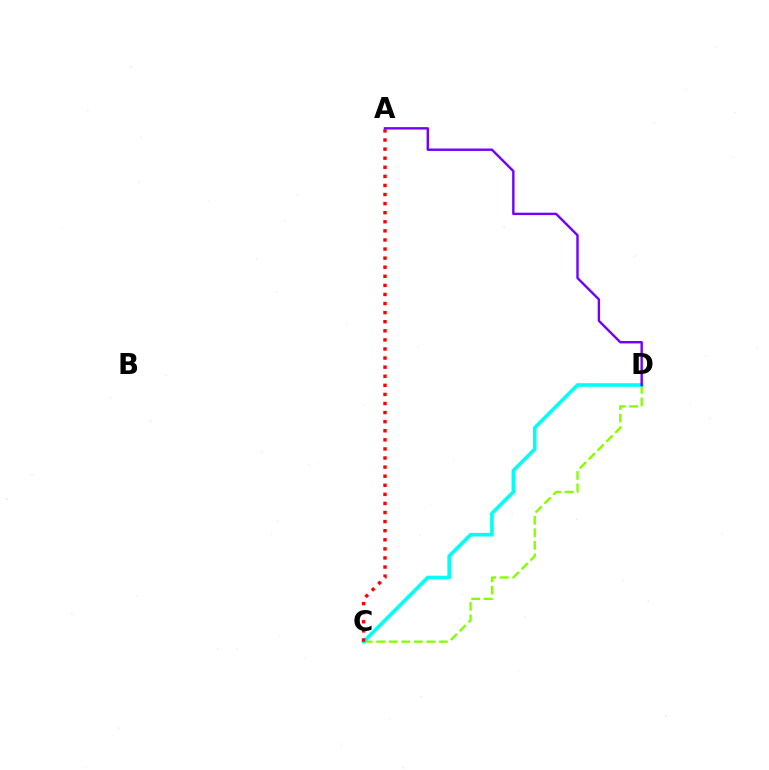{('C', 'D'): [{'color': '#84ff00', 'line_style': 'dashed', 'thickness': 1.7}, {'color': '#00fff6', 'line_style': 'solid', 'thickness': 2.6}], ('A', 'C'): [{'color': '#ff0000', 'line_style': 'dotted', 'thickness': 2.47}], ('A', 'D'): [{'color': '#7200ff', 'line_style': 'solid', 'thickness': 1.73}]}